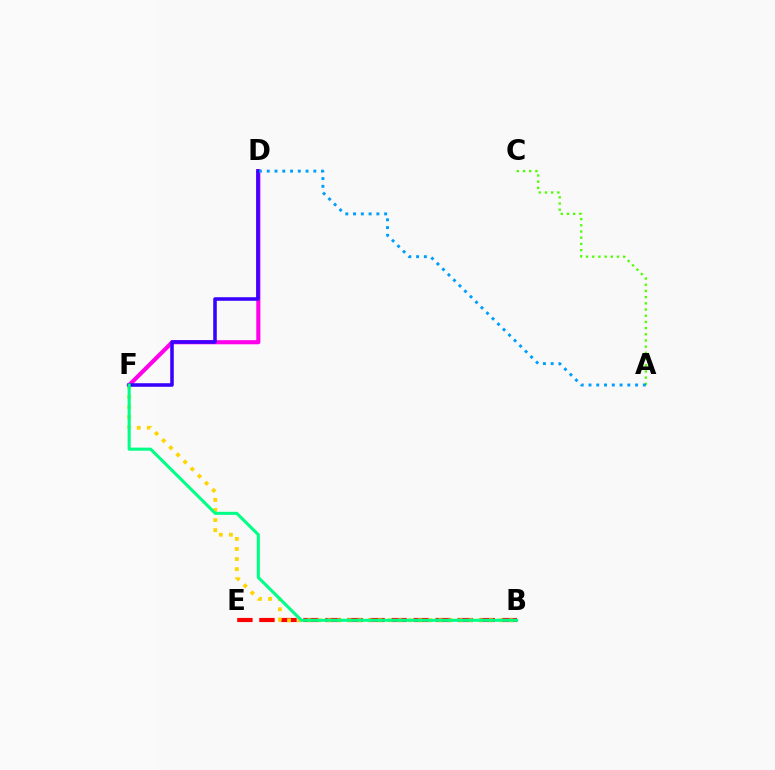{('B', 'E'): [{'color': '#ff0000', 'line_style': 'dashed', 'thickness': 2.99}], ('B', 'F'): [{'color': '#ffd500', 'line_style': 'dotted', 'thickness': 2.74}, {'color': '#00ff86', 'line_style': 'solid', 'thickness': 2.21}], ('D', 'F'): [{'color': '#ff00ed', 'line_style': 'solid', 'thickness': 2.96}, {'color': '#3700ff', 'line_style': 'solid', 'thickness': 2.55}], ('A', 'C'): [{'color': '#4fff00', 'line_style': 'dotted', 'thickness': 1.68}], ('A', 'D'): [{'color': '#009eff', 'line_style': 'dotted', 'thickness': 2.11}]}